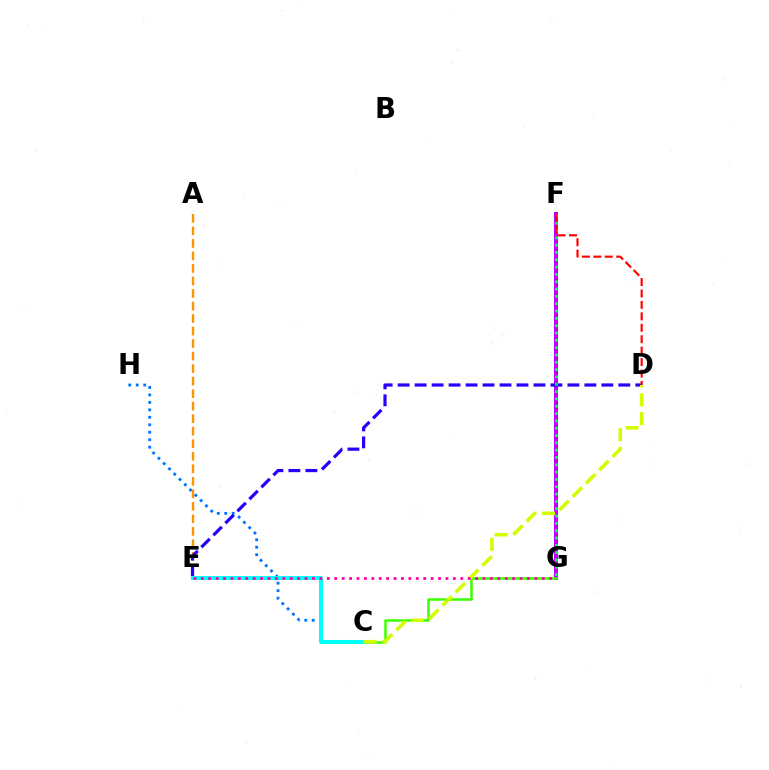{('A', 'E'): [{'color': '#ff9400', 'line_style': 'dashed', 'thickness': 1.7}], ('F', 'G'): [{'color': '#b900ff', 'line_style': 'solid', 'thickness': 2.92}, {'color': '#00ff5c', 'line_style': 'dotted', 'thickness': 1.99}], ('C', 'H'): [{'color': '#0074ff', 'line_style': 'dotted', 'thickness': 2.03}], ('C', 'G'): [{'color': '#3dff00', 'line_style': 'solid', 'thickness': 1.82}], ('D', 'E'): [{'color': '#2500ff', 'line_style': 'dashed', 'thickness': 2.31}], ('C', 'E'): [{'color': '#00fff6', 'line_style': 'solid', 'thickness': 2.9}], ('C', 'D'): [{'color': '#d1ff00', 'line_style': 'dashed', 'thickness': 2.55}], ('E', 'G'): [{'color': '#ff00ac', 'line_style': 'dotted', 'thickness': 2.01}], ('D', 'F'): [{'color': '#ff0000', 'line_style': 'dashed', 'thickness': 1.55}]}